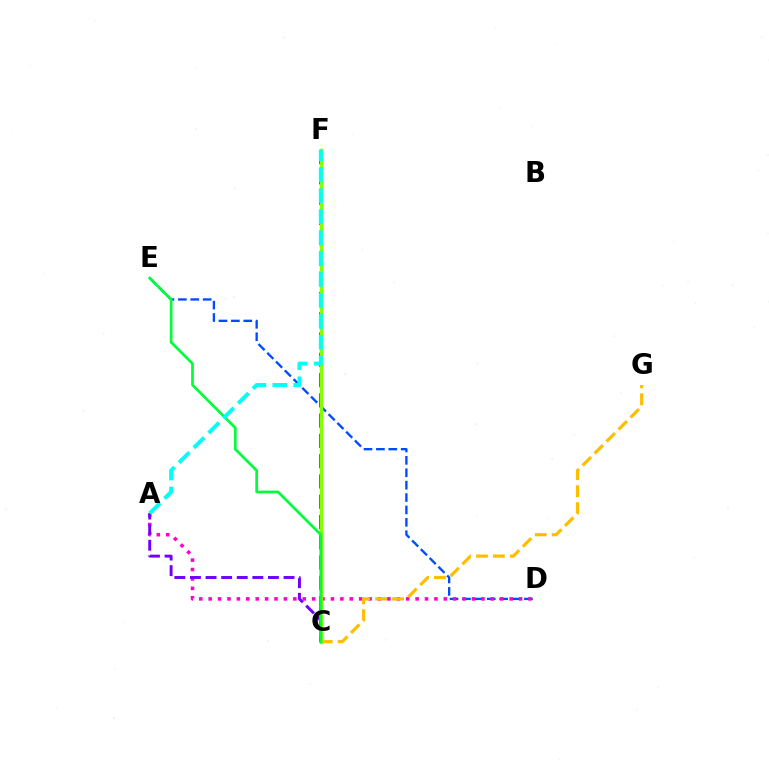{('D', 'E'): [{'color': '#004bff', 'line_style': 'dashed', 'thickness': 1.68}], ('A', 'D'): [{'color': '#ff00cf', 'line_style': 'dotted', 'thickness': 2.56}], ('C', 'G'): [{'color': '#ffbd00', 'line_style': 'dashed', 'thickness': 2.3}], ('A', 'C'): [{'color': '#7200ff', 'line_style': 'dashed', 'thickness': 2.12}], ('C', 'F'): [{'color': '#ff0000', 'line_style': 'dashed', 'thickness': 2.75}, {'color': '#84ff00', 'line_style': 'solid', 'thickness': 2.51}], ('C', 'E'): [{'color': '#00ff39', 'line_style': 'solid', 'thickness': 1.96}], ('A', 'F'): [{'color': '#00fff6', 'line_style': 'dashed', 'thickness': 2.84}]}